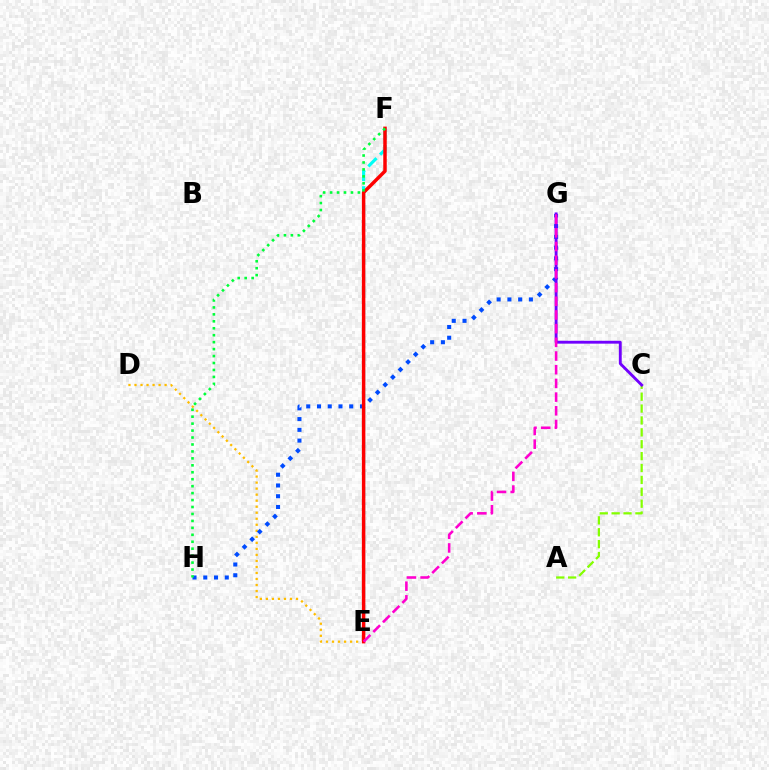{('D', 'E'): [{'color': '#ffbd00', 'line_style': 'dotted', 'thickness': 1.64}], ('A', 'C'): [{'color': '#84ff00', 'line_style': 'dashed', 'thickness': 1.62}], ('E', 'F'): [{'color': '#00fff6', 'line_style': 'dashed', 'thickness': 2.27}, {'color': '#ff0000', 'line_style': 'solid', 'thickness': 2.5}], ('G', 'H'): [{'color': '#004bff', 'line_style': 'dotted', 'thickness': 2.92}], ('C', 'G'): [{'color': '#7200ff', 'line_style': 'solid', 'thickness': 2.07}], ('E', 'G'): [{'color': '#ff00cf', 'line_style': 'dashed', 'thickness': 1.86}], ('F', 'H'): [{'color': '#00ff39', 'line_style': 'dotted', 'thickness': 1.89}]}